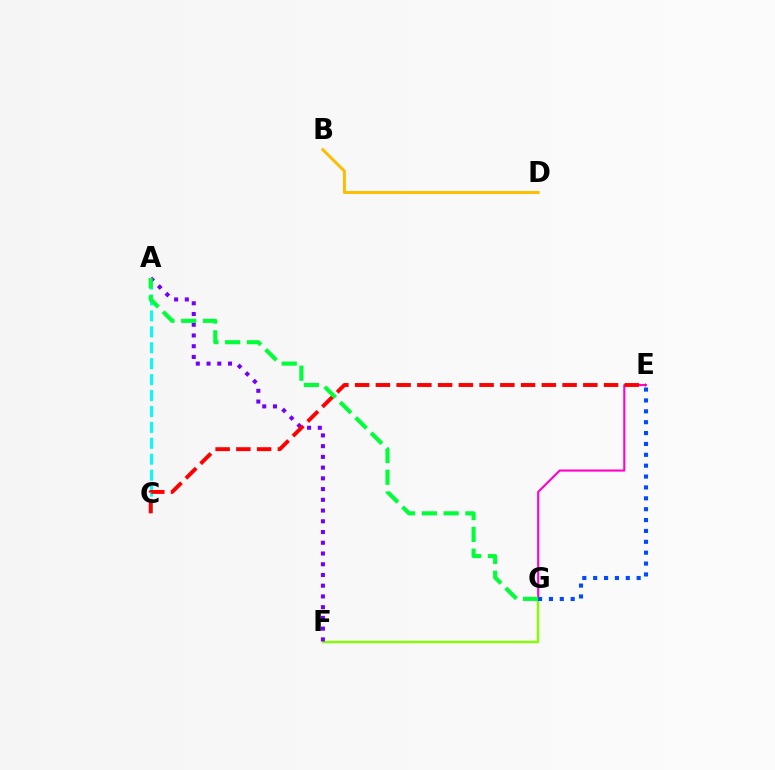{('E', 'G'): [{'color': '#ff00cf', 'line_style': 'solid', 'thickness': 1.51}, {'color': '#004bff', 'line_style': 'dotted', 'thickness': 2.95}], ('B', 'D'): [{'color': '#ffbd00', 'line_style': 'solid', 'thickness': 2.13}], ('A', 'C'): [{'color': '#00fff6', 'line_style': 'dashed', 'thickness': 2.16}], ('F', 'G'): [{'color': '#84ff00', 'line_style': 'solid', 'thickness': 1.74}], ('A', 'F'): [{'color': '#7200ff', 'line_style': 'dotted', 'thickness': 2.92}], ('C', 'E'): [{'color': '#ff0000', 'line_style': 'dashed', 'thickness': 2.82}], ('A', 'G'): [{'color': '#00ff39', 'line_style': 'dashed', 'thickness': 2.96}]}